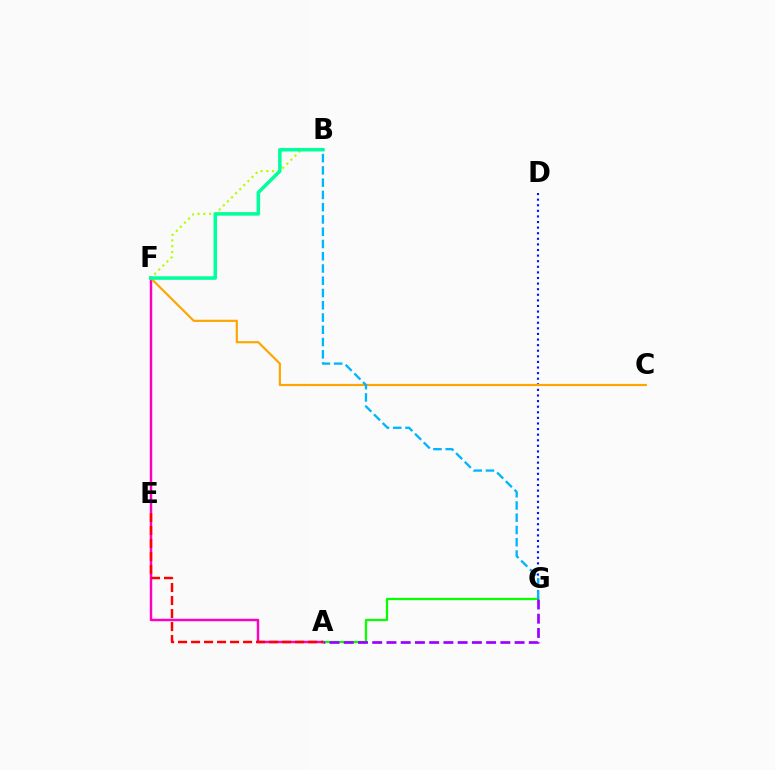{('B', 'F'): [{'color': '#b3ff00', 'line_style': 'dotted', 'thickness': 1.56}, {'color': '#00ff9d', 'line_style': 'solid', 'thickness': 2.53}], ('A', 'F'): [{'color': '#ff00bd', 'line_style': 'solid', 'thickness': 1.77}], ('D', 'G'): [{'color': '#0010ff', 'line_style': 'dotted', 'thickness': 1.52}], ('A', 'G'): [{'color': '#08ff00', 'line_style': 'solid', 'thickness': 1.63}, {'color': '#9b00ff', 'line_style': 'dashed', 'thickness': 1.93}], ('C', 'F'): [{'color': '#ffa500', 'line_style': 'solid', 'thickness': 1.57}], ('A', 'E'): [{'color': '#ff0000', 'line_style': 'dashed', 'thickness': 1.77}], ('B', 'G'): [{'color': '#00b5ff', 'line_style': 'dashed', 'thickness': 1.67}]}